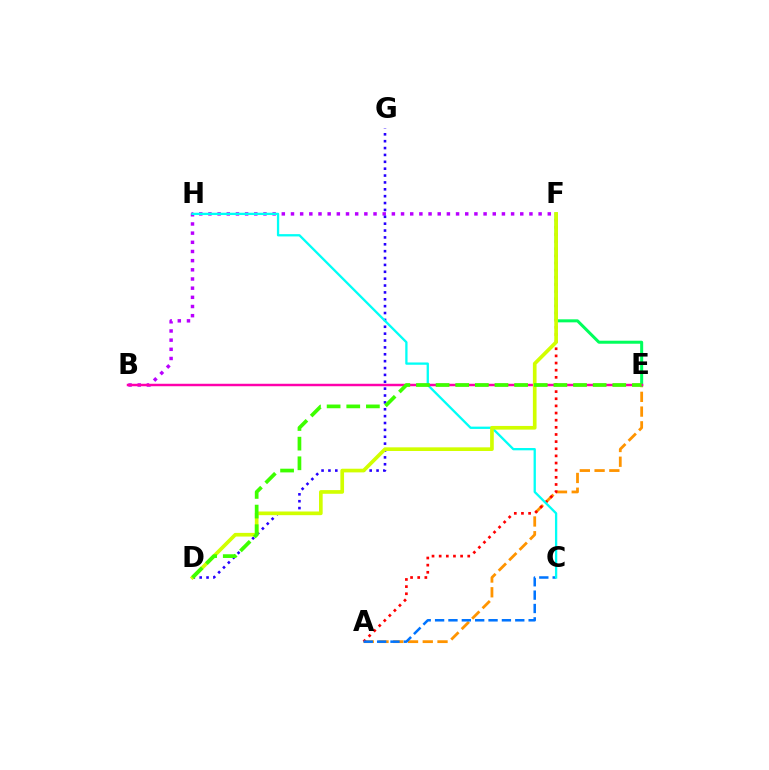{('B', 'F'): [{'color': '#b900ff', 'line_style': 'dotted', 'thickness': 2.49}], ('A', 'E'): [{'color': '#ff9400', 'line_style': 'dashed', 'thickness': 2.0}], ('A', 'F'): [{'color': '#ff0000', 'line_style': 'dotted', 'thickness': 1.94}], ('E', 'F'): [{'color': '#00ff5c', 'line_style': 'solid', 'thickness': 2.17}], ('A', 'C'): [{'color': '#0074ff', 'line_style': 'dashed', 'thickness': 1.82}], ('D', 'G'): [{'color': '#2500ff', 'line_style': 'dotted', 'thickness': 1.87}], ('C', 'H'): [{'color': '#00fff6', 'line_style': 'solid', 'thickness': 1.66}], ('B', 'E'): [{'color': '#ff00ac', 'line_style': 'solid', 'thickness': 1.77}], ('D', 'F'): [{'color': '#d1ff00', 'line_style': 'solid', 'thickness': 2.64}], ('D', 'E'): [{'color': '#3dff00', 'line_style': 'dashed', 'thickness': 2.67}]}